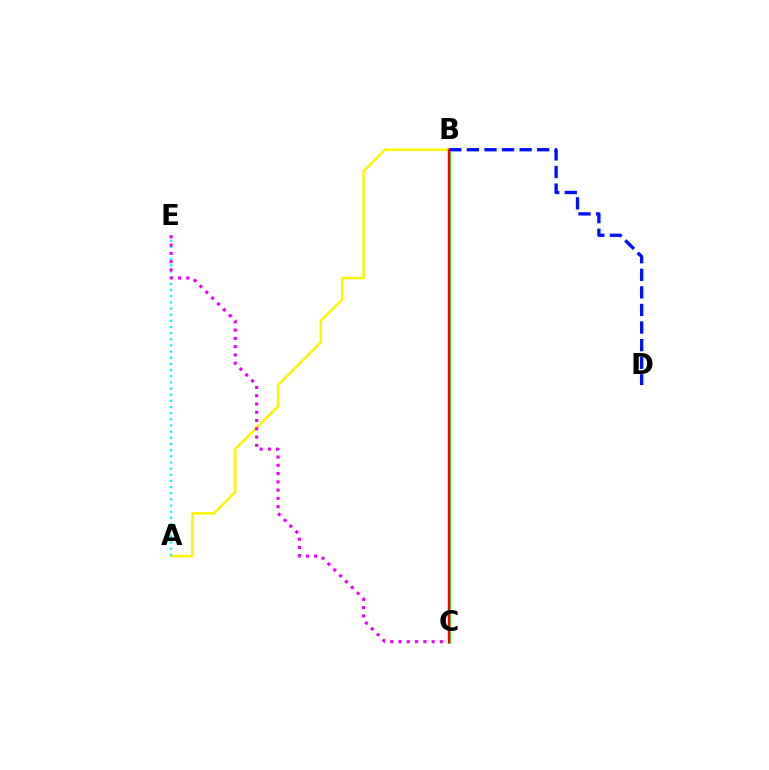{('A', 'B'): [{'color': '#fcf500', 'line_style': 'solid', 'thickness': 1.78}], ('B', 'C'): [{'color': '#08ff00', 'line_style': 'solid', 'thickness': 1.9}, {'color': '#ff0000', 'line_style': 'solid', 'thickness': 1.78}], ('A', 'E'): [{'color': '#00fff6', 'line_style': 'dotted', 'thickness': 1.67}], ('C', 'E'): [{'color': '#ee00ff', 'line_style': 'dotted', 'thickness': 2.25}], ('B', 'D'): [{'color': '#0010ff', 'line_style': 'dashed', 'thickness': 2.39}]}